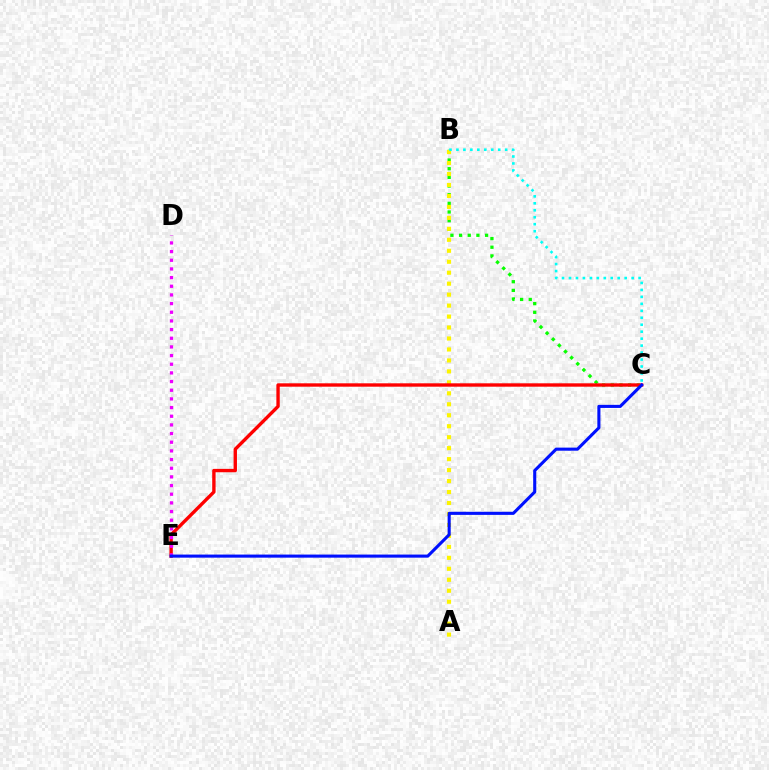{('B', 'C'): [{'color': '#08ff00', 'line_style': 'dotted', 'thickness': 2.35}, {'color': '#00fff6', 'line_style': 'dotted', 'thickness': 1.89}], ('A', 'B'): [{'color': '#fcf500', 'line_style': 'dotted', 'thickness': 2.98}], ('C', 'E'): [{'color': '#ff0000', 'line_style': 'solid', 'thickness': 2.43}, {'color': '#0010ff', 'line_style': 'solid', 'thickness': 2.23}], ('D', 'E'): [{'color': '#ee00ff', 'line_style': 'dotted', 'thickness': 2.35}]}